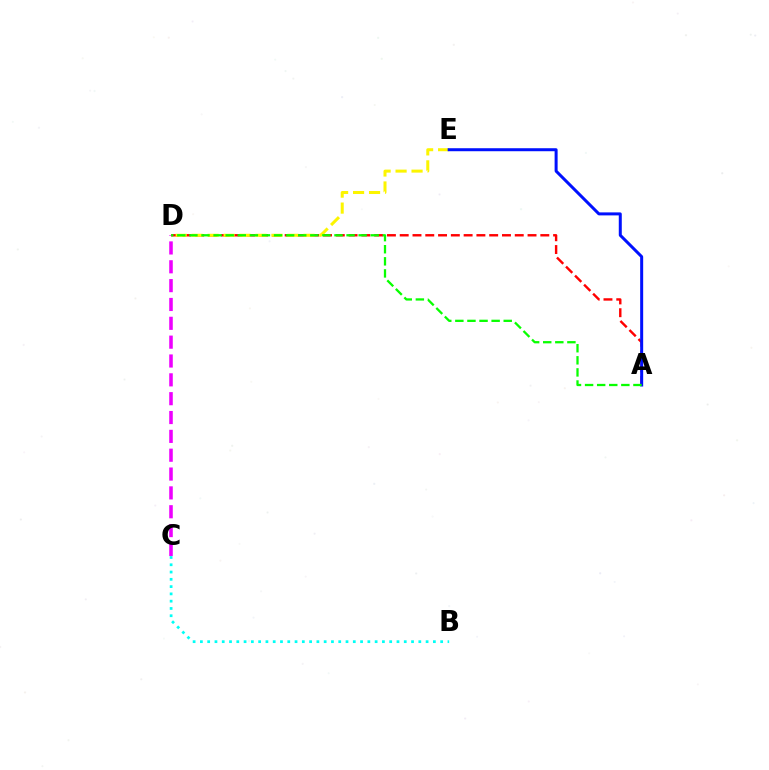{('A', 'D'): [{'color': '#ff0000', 'line_style': 'dashed', 'thickness': 1.74}, {'color': '#08ff00', 'line_style': 'dashed', 'thickness': 1.64}], ('B', 'C'): [{'color': '#00fff6', 'line_style': 'dotted', 'thickness': 1.98}], ('D', 'E'): [{'color': '#fcf500', 'line_style': 'dashed', 'thickness': 2.17}], ('A', 'E'): [{'color': '#0010ff', 'line_style': 'solid', 'thickness': 2.16}], ('C', 'D'): [{'color': '#ee00ff', 'line_style': 'dashed', 'thickness': 2.56}]}